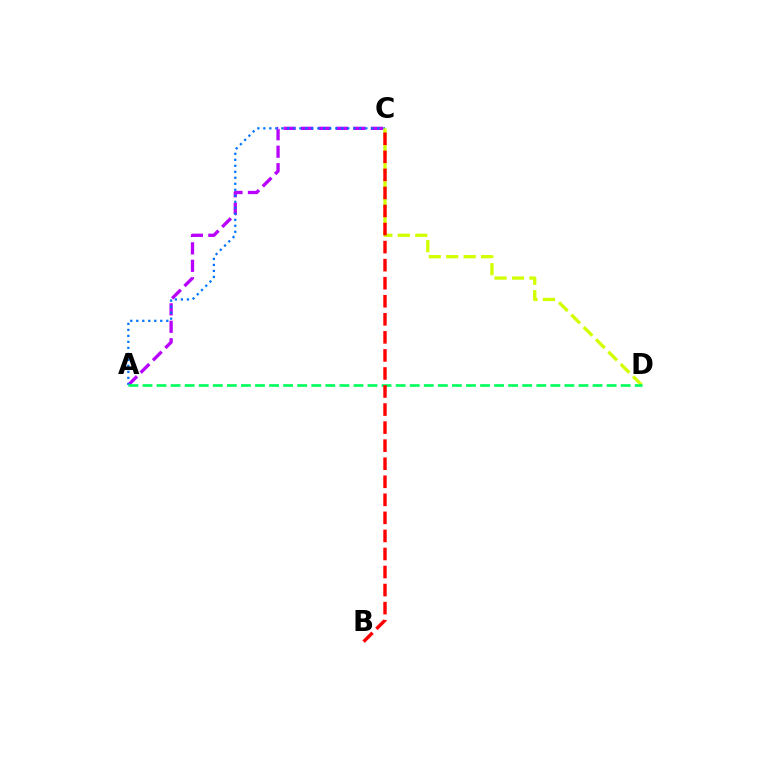{('A', 'C'): [{'color': '#b900ff', 'line_style': 'dashed', 'thickness': 2.37}, {'color': '#0074ff', 'line_style': 'dotted', 'thickness': 1.63}], ('C', 'D'): [{'color': '#d1ff00', 'line_style': 'dashed', 'thickness': 2.37}], ('A', 'D'): [{'color': '#00ff5c', 'line_style': 'dashed', 'thickness': 1.91}], ('B', 'C'): [{'color': '#ff0000', 'line_style': 'dashed', 'thickness': 2.45}]}